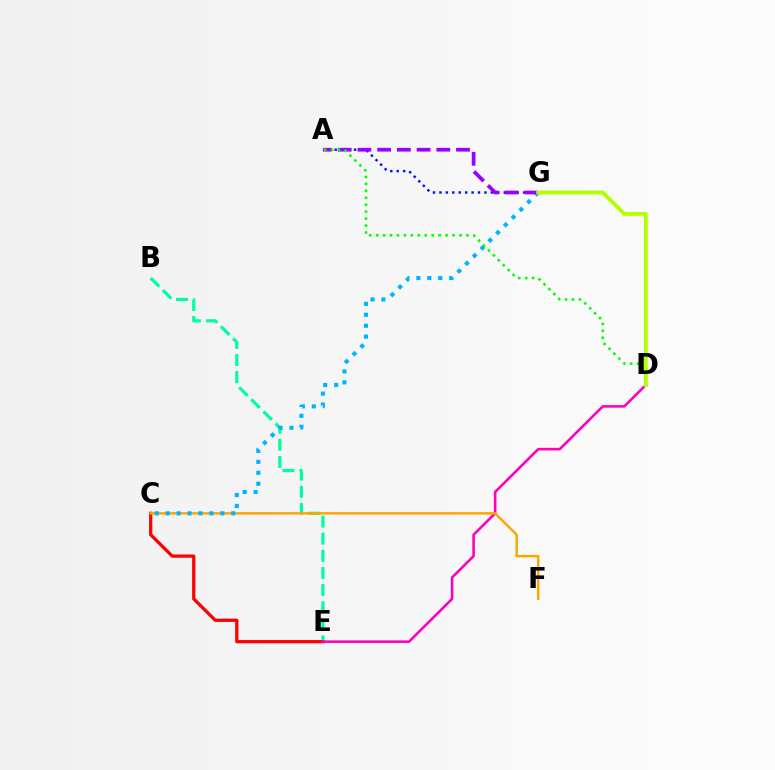{('B', 'E'): [{'color': '#00ff9d', 'line_style': 'dashed', 'thickness': 2.33}], ('C', 'E'): [{'color': '#ff0000', 'line_style': 'solid', 'thickness': 2.34}], ('D', 'E'): [{'color': '#ff00bd', 'line_style': 'solid', 'thickness': 1.86}], ('C', 'F'): [{'color': '#ffa500', 'line_style': 'solid', 'thickness': 1.76}], ('A', 'G'): [{'color': '#0010ff', 'line_style': 'dotted', 'thickness': 1.75}, {'color': '#9b00ff', 'line_style': 'dashed', 'thickness': 2.68}], ('C', 'G'): [{'color': '#00b5ff', 'line_style': 'dotted', 'thickness': 2.97}], ('A', 'D'): [{'color': '#08ff00', 'line_style': 'dotted', 'thickness': 1.89}], ('D', 'G'): [{'color': '#b3ff00', 'line_style': 'solid', 'thickness': 2.76}]}